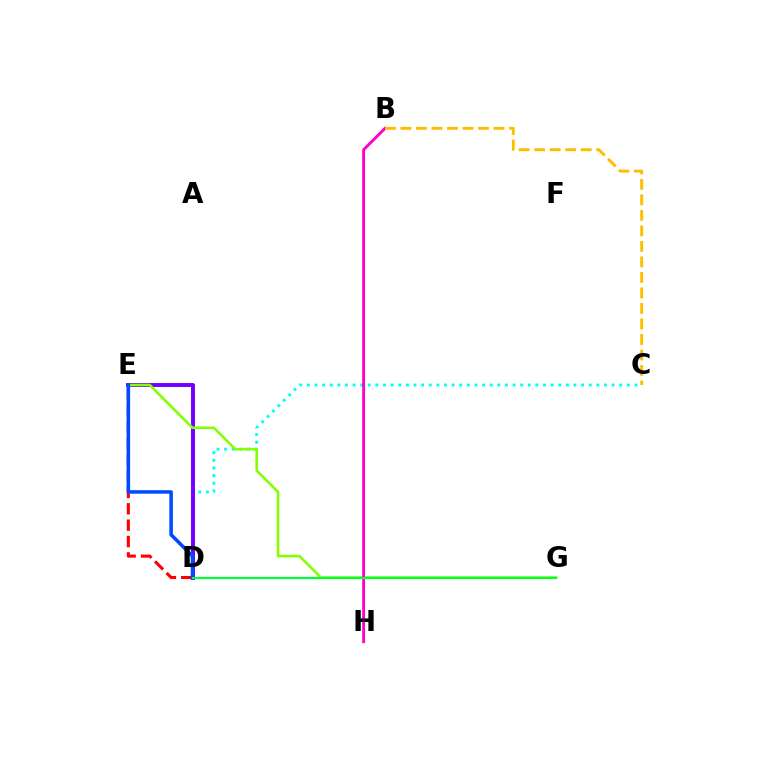{('C', 'D'): [{'color': '#00fff6', 'line_style': 'dotted', 'thickness': 2.07}], ('D', 'E'): [{'color': '#7200ff', 'line_style': 'solid', 'thickness': 2.84}, {'color': '#ff0000', 'line_style': 'dashed', 'thickness': 2.22}, {'color': '#004bff', 'line_style': 'solid', 'thickness': 2.55}], ('E', 'G'): [{'color': '#84ff00', 'line_style': 'solid', 'thickness': 1.86}], ('B', 'H'): [{'color': '#ff00cf', 'line_style': 'solid', 'thickness': 2.07}], ('B', 'C'): [{'color': '#ffbd00', 'line_style': 'dashed', 'thickness': 2.11}], ('D', 'G'): [{'color': '#00ff39', 'line_style': 'solid', 'thickness': 1.57}]}